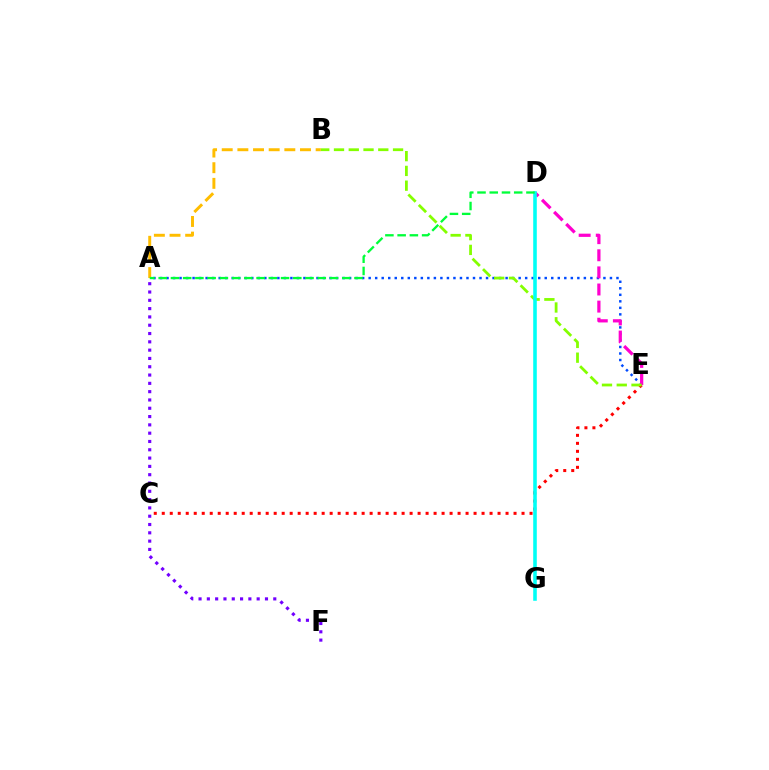{('A', 'B'): [{'color': '#ffbd00', 'line_style': 'dashed', 'thickness': 2.13}], ('A', 'F'): [{'color': '#7200ff', 'line_style': 'dotted', 'thickness': 2.26}], ('A', 'E'): [{'color': '#004bff', 'line_style': 'dotted', 'thickness': 1.77}], ('D', 'E'): [{'color': '#ff00cf', 'line_style': 'dashed', 'thickness': 2.32}], ('C', 'E'): [{'color': '#ff0000', 'line_style': 'dotted', 'thickness': 2.17}], ('B', 'E'): [{'color': '#84ff00', 'line_style': 'dashed', 'thickness': 2.01}], ('D', 'G'): [{'color': '#00fff6', 'line_style': 'solid', 'thickness': 2.58}], ('A', 'D'): [{'color': '#00ff39', 'line_style': 'dashed', 'thickness': 1.66}]}